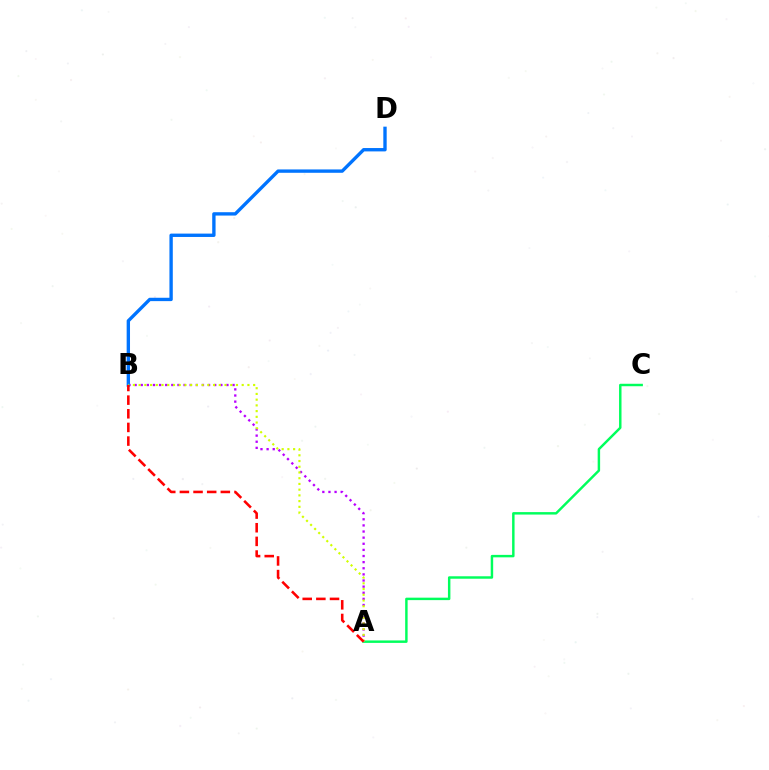{('A', 'C'): [{'color': '#00ff5c', 'line_style': 'solid', 'thickness': 1.77}], ('A', 'B'): [{'color': '#b900ff', 'line_style': 'dotted', 'thickness': 1.66}, {'color': '#d1ff00', 'line_style': 'dotted', 'thickness': 1.56}, {'color': '#ff0000', 'line_style': 'dashed', 'thickness': 1.85}], ('B', 'D'): [{'color': '#0074ff', 'line_style': 'solid', 'thickness': 2.42}]}